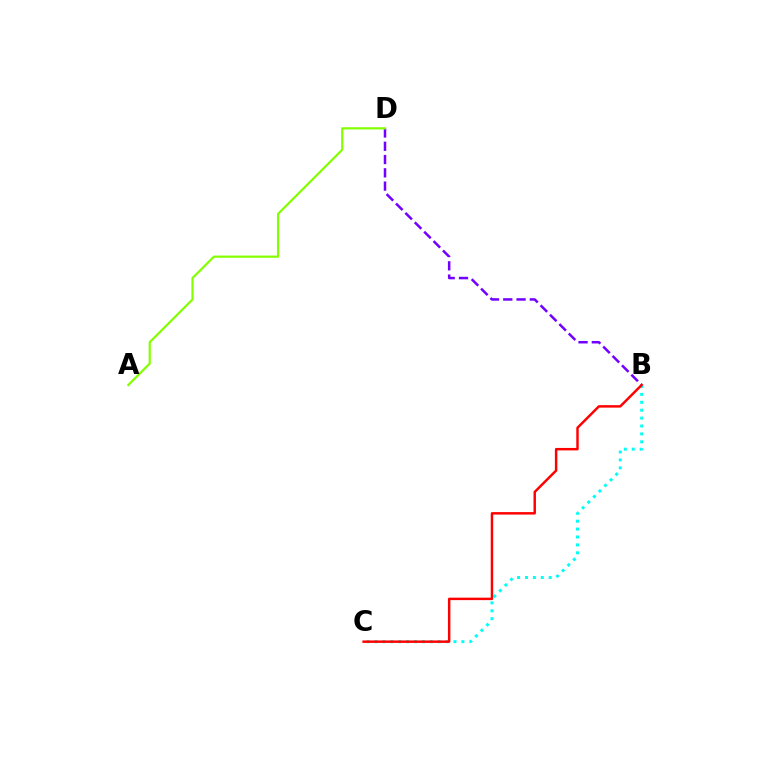{('B', 'C'): [{'color': '#00fff6', 'line_style': 'dotted', 'thickness': 2.15}, {'color': '#ff0000', 'line_style': 'solid', 'thickness': 1.77}], ('B', 'D'): [{'color': '#7200ff', 'line_style': 'dashed', 'thickness': 1.8}], ('A', 'D'): [{'color': '#84ff00', 'line_style': 'solid', 'thickness': 1.59}]}